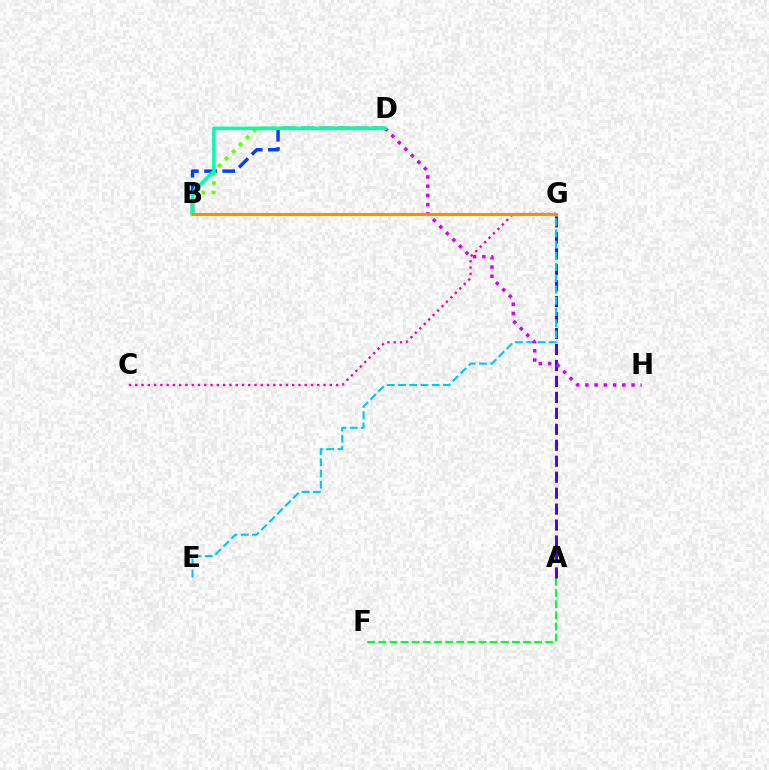{('C', 'G'): [{'color': '#ff00a0', 'line_style': 'dotted', 'thickness': 1.71}], ('B', 'D'): [{'color': '#003fff', 'line_style': 'dashed', 'thickness': 2.47}, {'color': '#66ff00', 'line_style': 'dotted', 'thickness': 2.7}, {'color': '#00ffaf', 'line_style': 'solid', 'thickness': 2.53}], ('A', 'F'): [{'color': '#00ff27', 'line_style': 'dashed', 'thickness': 1.51}], ('B', 'G'): [{'color': '#ff0000', 'line_style': 'dotted', 'thickness': 1.56}, {'color': '#eeff00', 'line_style': 'solid', 'thickness': 2.31}, {'color': '#ff8800', 'line_style': 'solid', 'thickness': 2.04}], ('A', 'G'): [{'color': '#4f00ff', 'line_style': 'dashed', 'thickness': 2.17}], ('E', 'G'): [{'color': '#00c7ff', 'line_style': 'dashed', 'thickness': 1.52}], ('D', 'H'): [{'color': '#d600ff', 'line_style': 'dotted', 'thickness': 2.51}]}